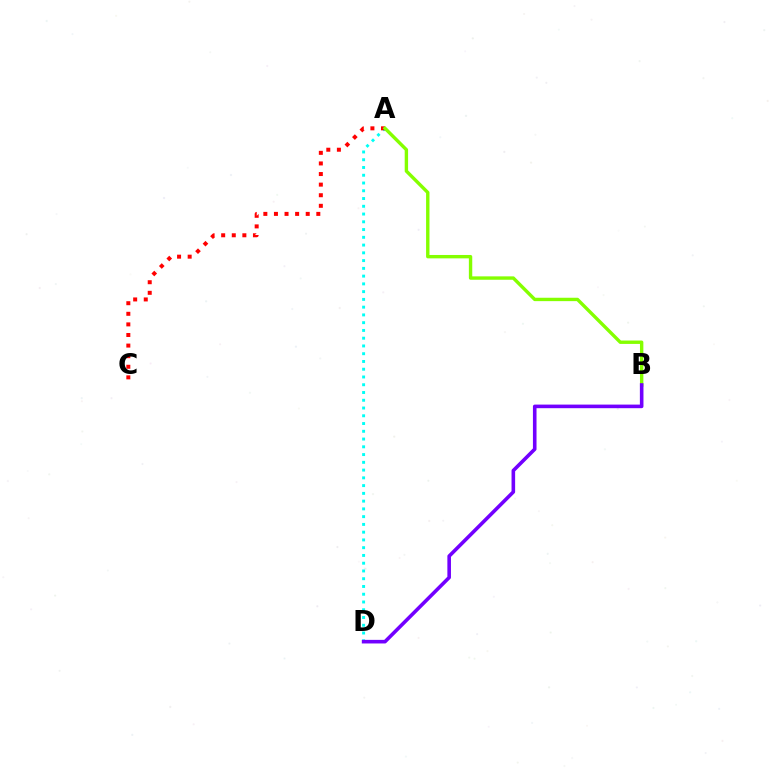{('A', 'D'): [{'color': '#00fff6', 'line_style': 'dotted', 'thickness': 2.11}], ('A', 'C'): [{'color': '#ff0000', 'line_style': 'dotted', 'thickness': 2.88}], ('A', 'B'): [{'color': '#84ff00', 'line_style': 'solid', 'thickness': 2.44}], ('B', 'D'): [{'color': '#7200ff', 'line_style': 'solid', 'thickness': 2.59}]}